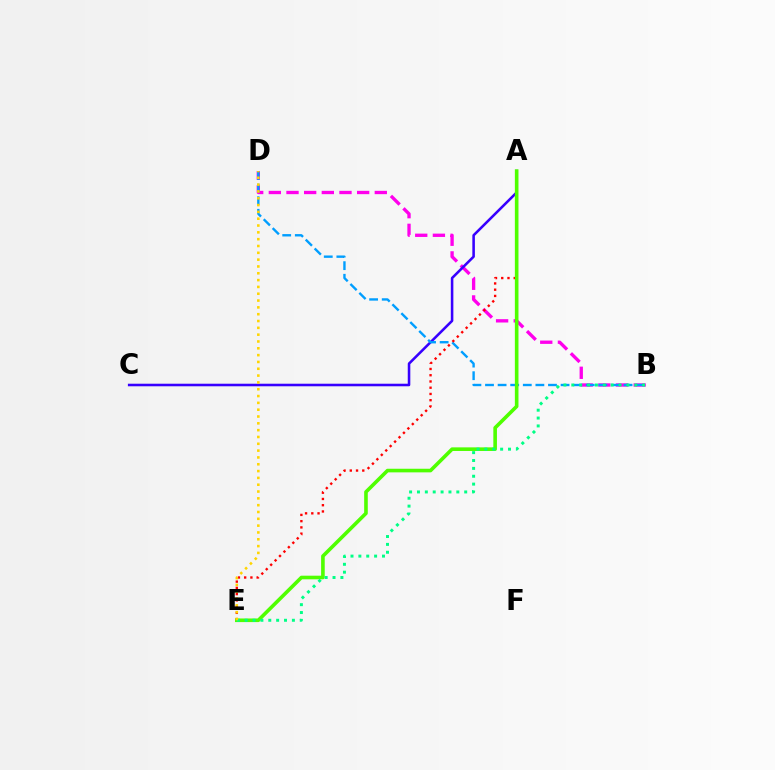{('B', 'D'): [{'color': '#ff00ed', 'line_style': 'dashed', 'thickness': 2.4}, {'color': '#009eff', 'line_style': 'dashed', 'thickness': 1.71}], ('A', 'C'): [{'color': '#3700ff', 'line_style': 'solid', 'thickness': 1.84}], ('A', 'E'): [{'color': '#ff0000', 'line_style': 'dotted', 'thickness': 1.7}, {'color': '#4fff00', 'line_style': 'solid', 'thickness': 2.6}], ('B', 'E'): [{'color': '#00ff86', 'line_style': 'dotted', 'thickness': 2.14}], ('D', 'E'): [{'color': '#ffd500', 'line_style': 'dotted', 'thickness': 1.85}]}